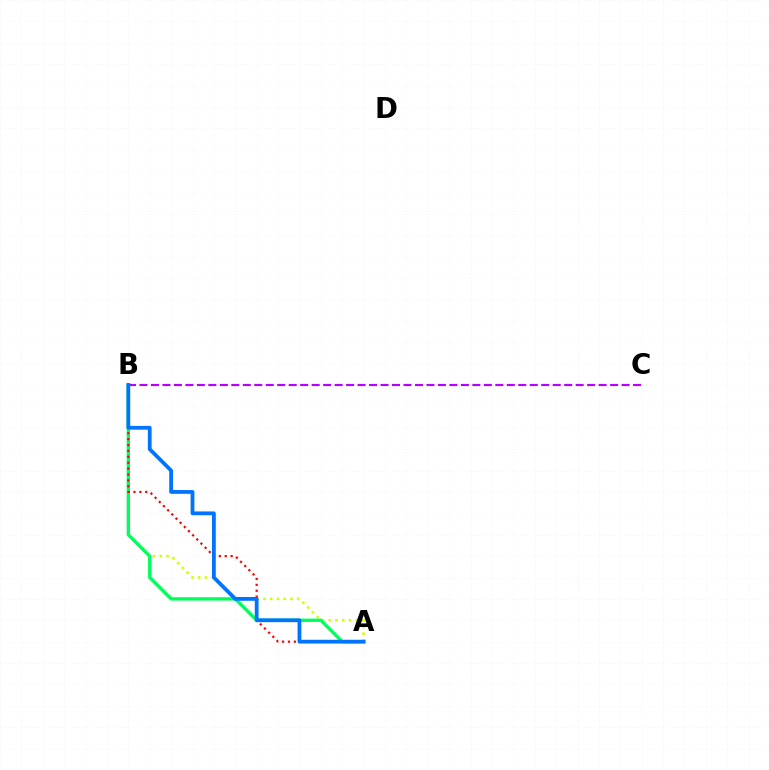{('A', 'B'): [{'color': '#d1ff00', 'line_style': 'dotted', 'thickness': 1.83}, {'color': '#00ff5c', 'line_style': 'solid', 'thickness': 2.4}, {'color': '#ff0000', 'line_style': 'dotted', 'thickness': 1.6}, {'color': '#0074ff', 'line_style': 'solid', 'thickness': 2.72}], ('B', 'C'): [{'color': '#b900ff', 'line_style': 'dashed', 'thickness': 1.56}]}